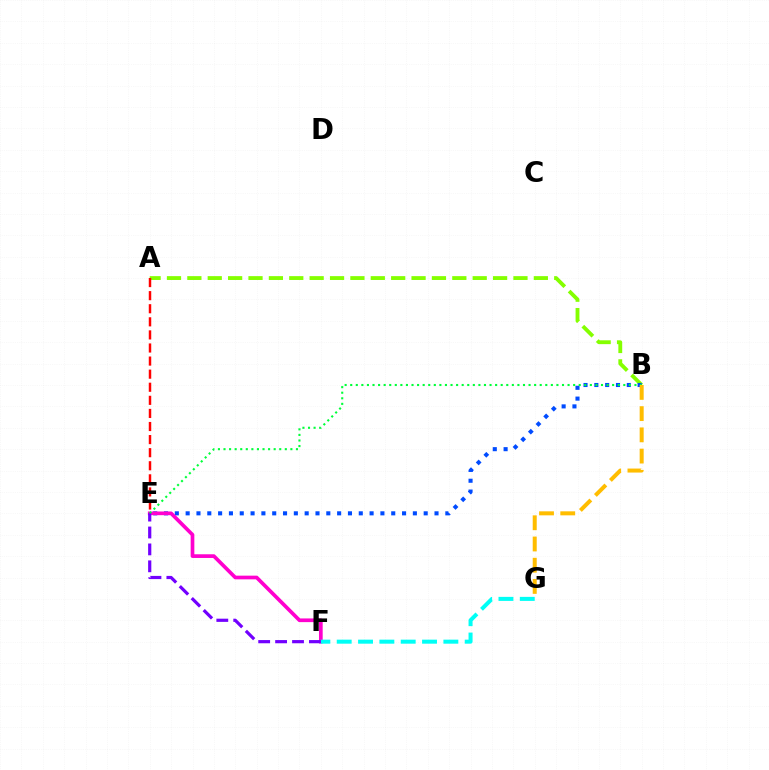{('A', 'B'): [{'color': '#84ff00', 'line_style': 'dashed', 'thickness': 2.77}], ('B', 'E'): [{'color': '#004bff', 'line_style': 'dotted', 'thickness': 2.94}, {'color': '#00ff39', 'line_style': 'dotted', 'thickness': 1.51}], ('A', 'E'): [{'color': '#ff0000', 'line_style': 'dashed', 'thickness': 1.78}], ('E', 'F'): [{'color': '#ff00cf', 'line_style': 'solid', 'thickness': 2.66}, {'color': '#7200ff', 'line_style': 'dashed', 'thickness': 2.3}], ('F', 'G'): [{'color': '#00fff6', 'line_style': 'dashed', 'thickness': 2.9}], ('B', 'G'): [{'color': '#ffbd00', 'line_style': 'dashed', 'thickness': 2.88}]}